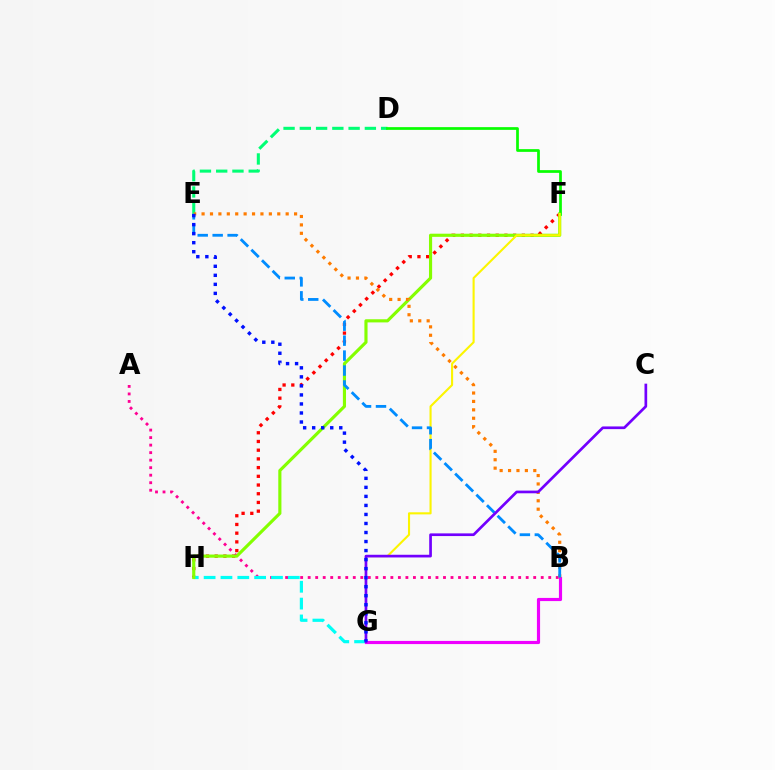{('F', 'H'): [{'color': '#ff0000', 'line_style': 'dotted', 'thickness': 2.37}, {'color': '#84ff00', 'line_style': 'solid', 'thickness': 2.26}], ('A', 'B'): [{'color': '#ff0094', 'line_style': 'dotted', 'thickness': 2.04}], ('D', 'E'): [{'color': '#00ff74', 'line_style': 'dashed', 'thickness': 2.21}], ('G', 'H'): [{'color': '#00fff6', 'line_style': 'dashed', 'thickness': 2.29}], ('B', 'G'): [{'color': '#ee00ff', 'line_style': 'solid', 'thickness': 2.28}], ('D', 'F'): [{'color': '#08ff00', 'line_style': 'solid', 'thickness': 1.96}], ('B', 'E'): [{'color': '#ff7c00', 'line_style': 'dotted', 'thickness': 2.28}, {'color': '#008cff', 'line_style': 'dashed', 'thickness': 2.03}], ('F', 'G'): [{'color': '#fcf500', 'line_style': 'solid', 'thickness': 1.52}], ('C', 'G'): [{'color': '#7200ff', 'line_style': 'solid', 'thickness': 1.94}], ('E', 'G'): [{'color': '#0010ff', 'line_style': 'dotted', 'thickness': 2.45}]}